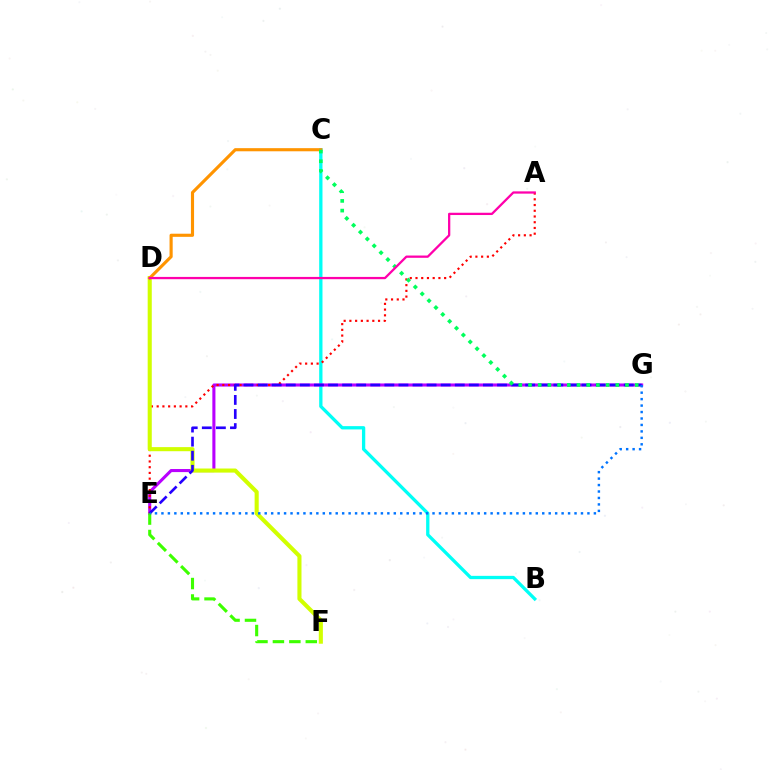{('B', 'C'): [{'color': '#00fff6', 'line_style': 'solid', 'thickness': 2.37}], ('E', 'G'): [{'color': '#b900ff', 'line_style': 'solid', 'thickness': 2.21}, {'color': '#2500ff', 'line_style': 'dashed', 'thickness': 1.91}, {'color': '#0074ff', 'line_style': 'dotted', 'thickness': 1.75}], ('A', 'E'): [{'color': '#ff0000', 'line_style': 'dotted', 'thickness': 1.56}], ('D', 'F'): [{'color': '#d1ff00', 'line_style': 'solid', 'thickness': 2.95}], ('C', 'D'): [{'color': '#ff9400', 'line_style': 'solid', 'thickness': 2.25}], ('C', 'G'): [{'color': '#00ff5c', 'line_style': 'dotted', 'thickness': 2.64}], ('E', 'F'): [{'color': '#3dff00', 'line_style': 'dashed', 'thickness': 2.23}], ('A', 'D'): [{'color': '#ff00ac', 'line_style': 'solid', 'thickness': 1.64}]}